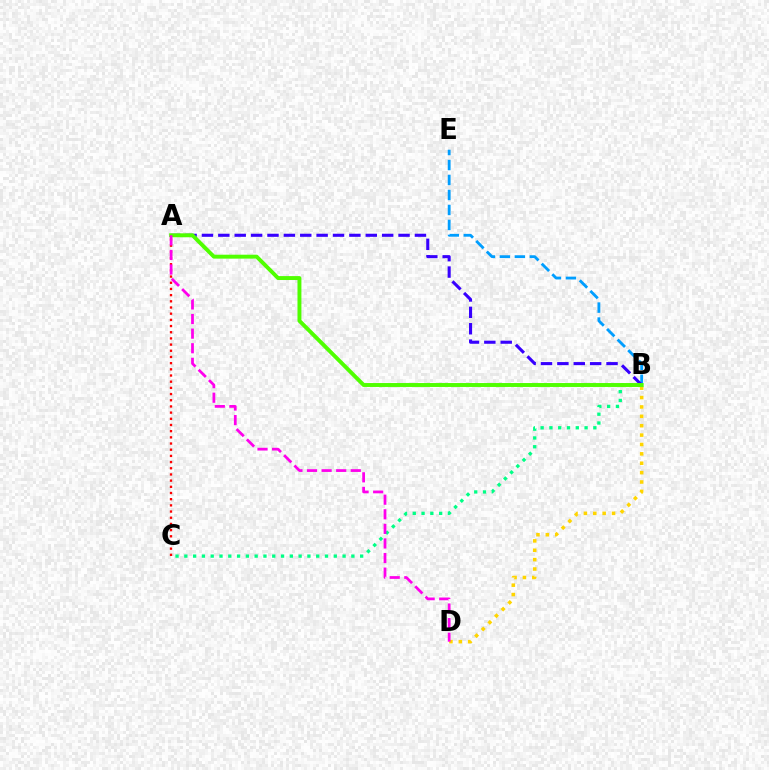{('B', 'C'): [{'color': '#00ff86', 'line_style': 'dotted', 'thickness': 2.39}], ('B', 'E'): [{'color': '#009eff', 'line_style': 'dashed', 'thickness': 2.04}], ('A', 'B'): [{'color': '#3700ff', 'line_style': 'dashed', 'thickness': 2.23}, {'color': '#4fff00', 'line_style': 'solid', 'thickness': 2.82}], ('B', 'D'): [{'color': '#ffd500', 'line_style': 'dotted', 'thickness': 2.55}], ('A', 'C'): [{'color': '#ff0000', 'line_style': 'dotted', 'thickness': 1.68}], ('A', 'D'): [{'color': '#ff00ed', 'line_style': 'dashed', 'thickness': 1.98}]}